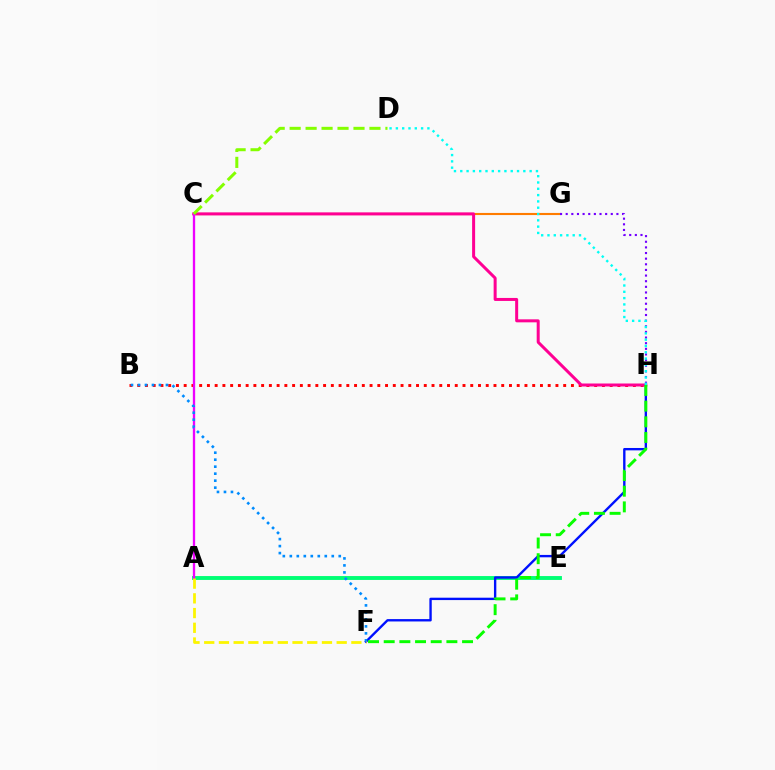{('C', 'G'): [{'color': '#ff7c00', 'line_style': 'solid', 'thickness': 1.52}], ('A', 'E'): [{'color': '#00ff74', 'line_style': 'solid', 'thickness': 2.79}], ('F', 'H'): [{'color': '#0010ff', 'line_style': 'solid', 'thickness': 1.71}, {'color': '#08ff00', 'line_style': 'dashed', 'thickness': 2.13}], ('B', 'H'): [{'color': '#ff0000', 'line_style': 'dotted', 'thickness': 2.1}], ('C', 'H'): [{'color': '#ff0094', 'line_style': 'solid', 'thickness': 2.16}], ('G', 'H'): [{'color': '#7200ff', 'line_style': 'dotted', 'thickness': 1.53}], ('A', 'C'): [{'color': '#ee00ff', 'line_style': 'solid', 'thickness': 1.67}], ('B', 'F'): [{'color': '#008cff', 'line_style': 'dotted', 'thickness': 1.9}], ('C', 'D'): [{'color': '#84ff00', 'line_style': 'dashed', 'thickness': 2.17}], ('A', 'F'): [{'color': '#fcf500', 'line_style': 'dashed', 'thickness': 2.0}], ('D', 'H'): [{'color': '#00fff6', 'line_style': 'dotted', 'thickness': 1.71}]}